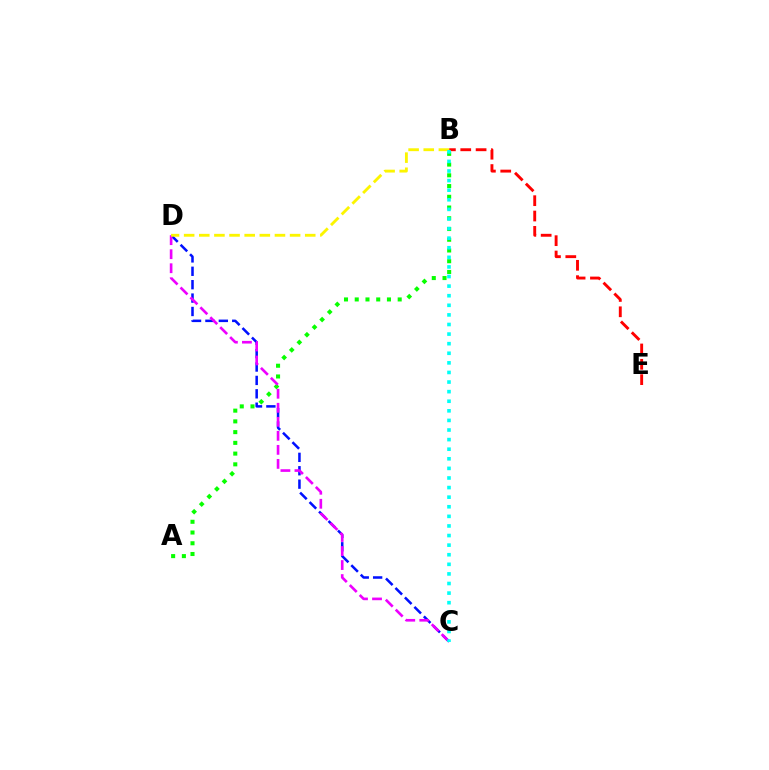{('A', 'B'): [{'color': '#08ff00', 'line_style': 'dotted', 'thickness': 2.92}], ('B', 'E'): [{'color': '#ff0000', 'line_style': 'dashed', 'thickness': 2.08}], ('C', 'D'): [{'color': '#0010ff', 'line_style': 'dashed', 'thickness': 1.82}, {'color': '#ee00ff', 'line_style': 'dashed', 'thickness': 1.91}], ('B', 'D'): [{'color': '#fcf500', 'line_style': 'dashed', 'thickness': 2.06}], ('B', 'C'): [{'color': '#00fff6', 'line_style': 'dotted', 'thickness': 2.61}]}